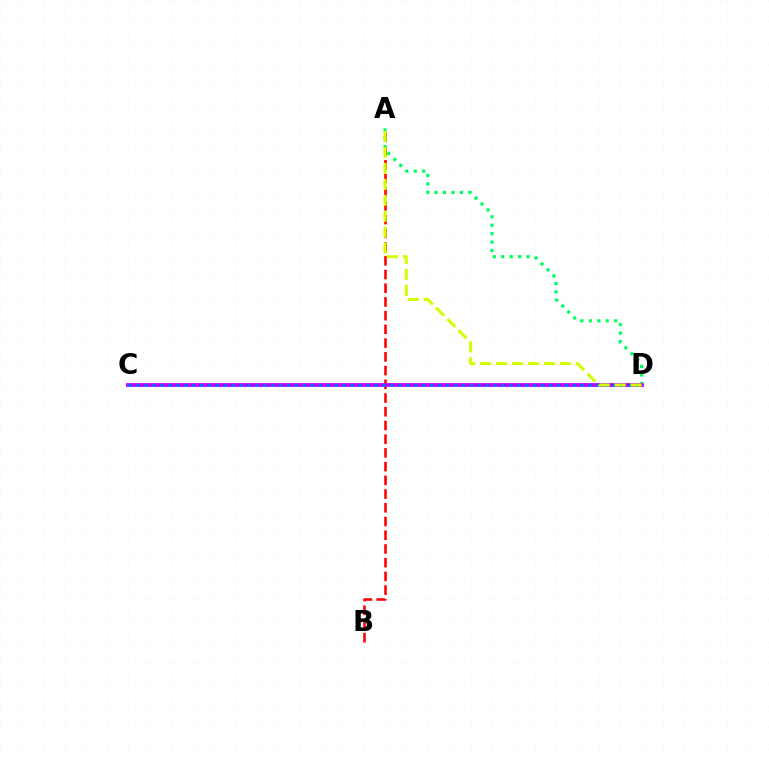{('A', 'B'): [{'color': '#ff0000', 'line_style': 'dashed', 'thickness': 1.86}], ('A', 'D'): [{'color': '#00ff5c', 'line_style': 'dotted', 'thickness': 2.3}, {'color': '#d1ff00', 'line_style': 'dashed', 'thickness': 2.16}], ('C', 'D'): [{'color': '#b900ff', 'line_style': 'solid', 'thickness': 2.71}, {'color': '#0074ff', 'line_style': 'dotted', 'thickness': 2.16}]}